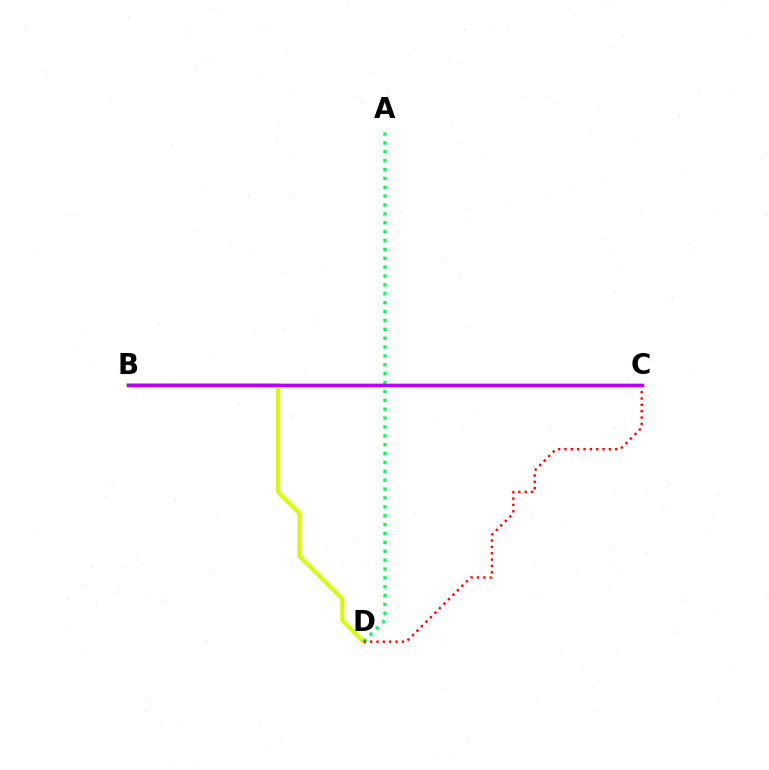{('B', 'D'): [{'color': '#d1ff00', 'line_style': 'solid', 'thickness': 2.93}], ('A', 'D'): [{'color': '#00ff5c', 'line_style': 'dotted', 'thickness': 2.41}], ('C', 'D'): [{'color': '#ff0000', 'line_style': 'dotted', 'thickness': 1.73}], ('B', 'C'): [{'color': '#0074ff', 'line_style': 'solid', 'thickness': 1.73}, {'color': '#b900ff', 'line_style': 'solid', 'thickness': 2.43}]}